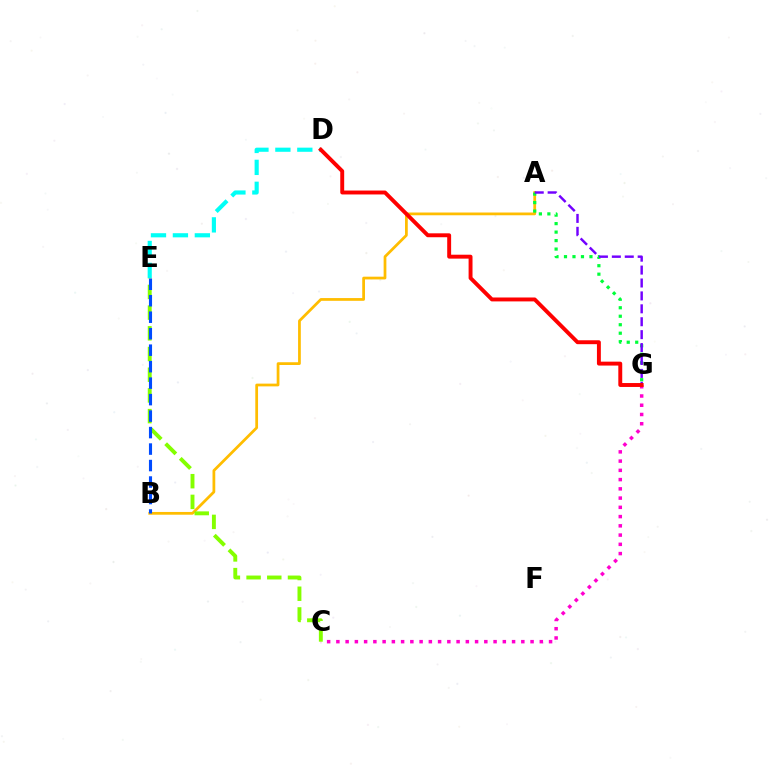{('C', 'G'): [{'color': '#ff00cf', 'line_style': 'dotted', 'thickness': 2.51}], ('A', 'B'): [{'color': '#ffbd00', 'line_style': 'solid', 'thickness': 1.98}], ('A', 'G'): [{'color': '#00ff39', 'line_style': 'dotted', 'thickness': 2.31}, {'color': '#7200ff', 'line_style': 'dashed', 'thickness': 1.75}], ('C', 'E'): [{'color': '#84ff00', 'line_style': 'dashed', 'thickness': 2.81}], ('D', 'E'): [{'color': '#00fff6', 'line_style': 'dashed', 'thickness': 2.98}], ('D', 'G'): [{'color': '#ff0000', 'line_style': 'solid', 'thickness': 2.82}], ('B', 'E'): [{'color': '#004bff', 'line_style': 'dashed', 'thickness': 2.24}]}